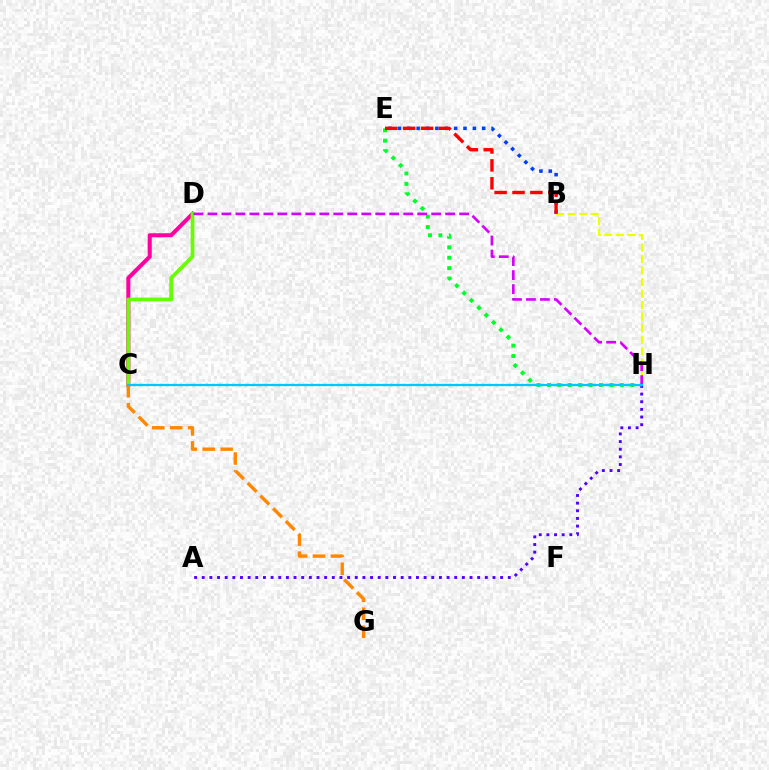{('E', 'H'): [{'color': '#00ff27', 'line_style': 'dotted', 'thickness': 2.83}], ('A', 'H'): [{'color': '#4f00ff', 'line_style': 'dotted', 'thickness': 2.08}], ('C', 'D'): [{'color': '#ff00a0', 'line_style': 'solid', 'thickness': 2.92}, {'color': '#66ff00', 'line_style': 'solid', 'thickness': 2.66}], ('B', 'E'): [{'color': '#003fff', 'line_style': 'dotted', 'thickness': 2.54}, {'color': '#ff0000', 'line_style': 'dashed', 'thickness': 2.43}], ('C', 'H'): [{'color': '#00ffaf', 'line_style': 'dotted', 'thickness': 1.79}, {'color': '#00c7ff', 'line_style': 'solid', 'thickness': 1.55}], ('B', 'H'): [{'color': '#eeff00', 'line_style': 'dashed', 'thickness': 1.57}], ('D', 'H'): [{'color': '#d600ff', 'line_style': 'dashed', 'thickness': 1.9}], ('C', 'G'): [{'color': '#ff8800', 'line_style': 'dashed', 'thickness': 2.44}]}